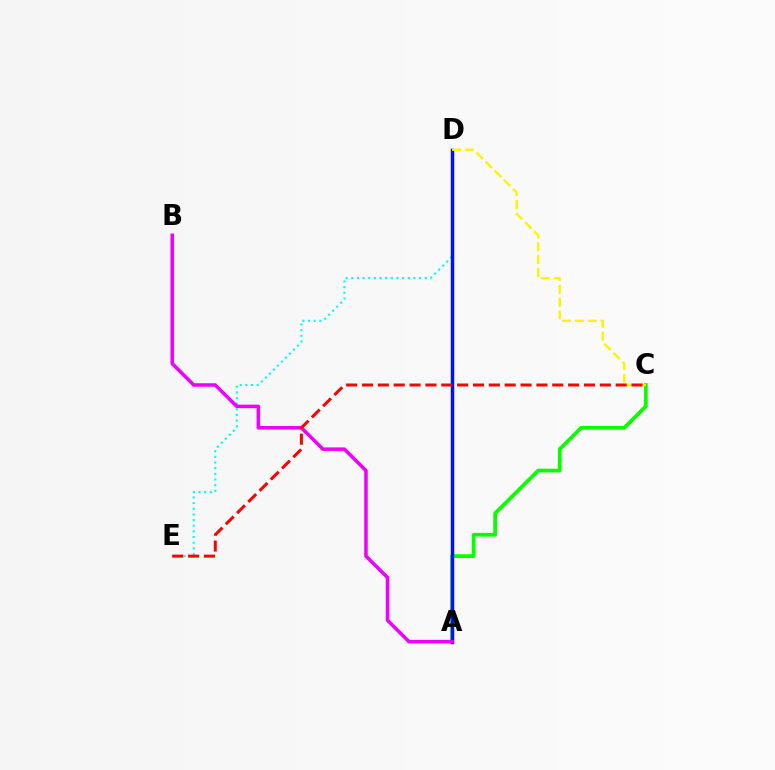{('A', 'C'): [{'color': '#08ff00', 'line_style': 'solid', 'thickness': 2.68}], ('D', 'E'): [{'color': '#00fff6', 'line_style': 'dotted', 'thickness': 1.53}], ('A', 'D'): [{'color': '#0010ff', 'line_style': 'solid', 'thickness': 2.51}], ('A', 'B'): [{'color': '#ee00ff', 'line_style': 'solid', 'thickness': 2.54}], ('C', 'D'): [{'color': '#fcf500', 'line_style': 'dashed', 'thickness': 1.74}], ('C', 'E'): [{'color': '#ff0000', 'line_style': 'dashed', 'thickness': 2.15}]}